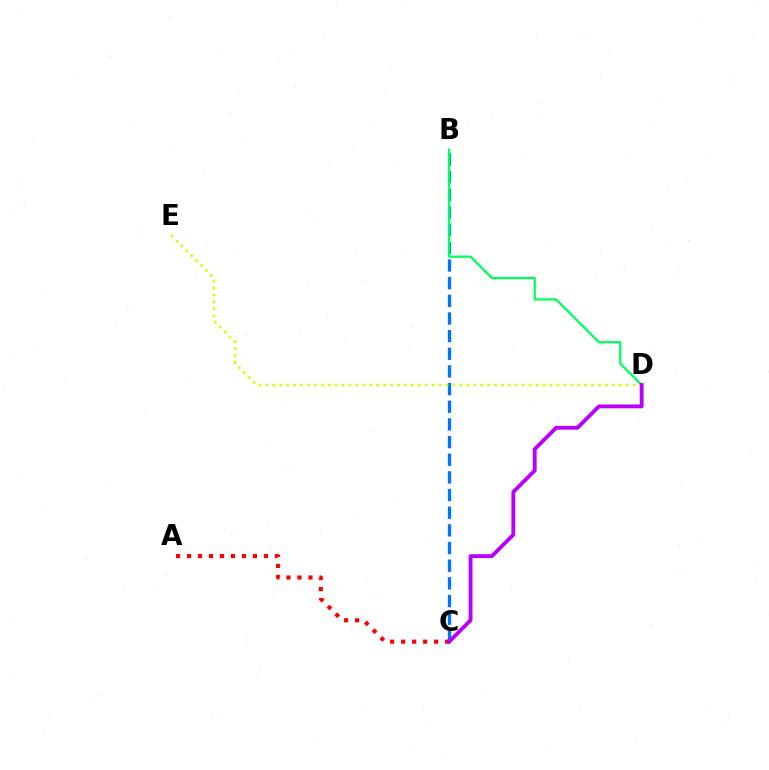{('B', 'C'): [{'color': '#0074ff', 'line_style': 'dashed', 'thickness': 2.4}], ('D', 'E'): [{'color': '#d1ff00', 'line_style': 'dotted', 'thickness': 1.88}], ('A', 'C'): [{'color': '#ff0000', 'line_style': 'dotted', 'thickness': 2.98}], ('B', 'D'): [{'color': '#00ff5c', 'line_style': 'solid', 'thickness': 1.65}], ('C', 'D'): [{'color': '#b900ff', 'line_style': 'solid', 'thickness': 2.77}]}